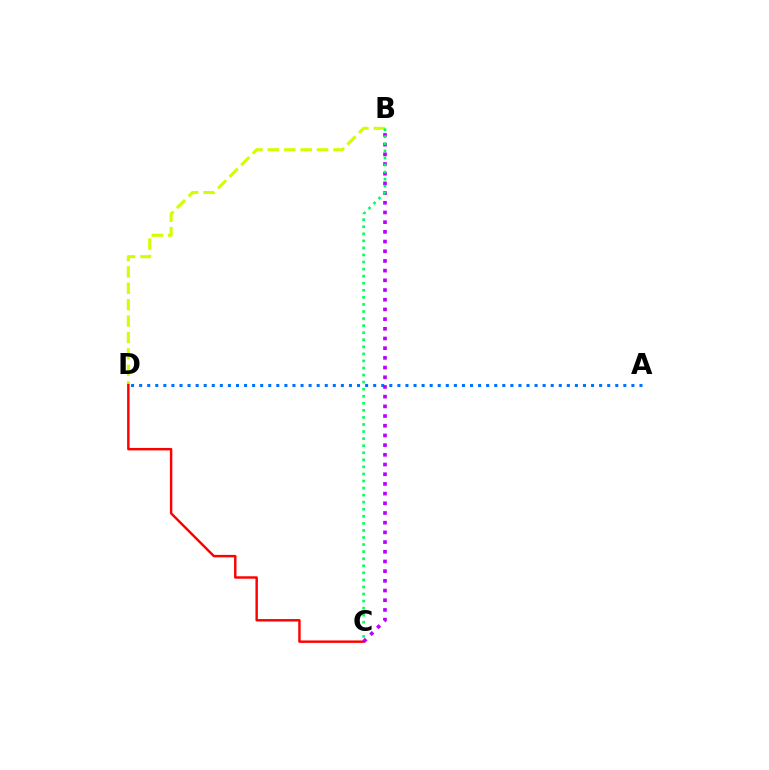{('B', 'D'): [{'color': '#d1ff00', 'line_style': 'dashed', 'thickness': 2.23}], ('C', 'D'): [{'color': '#ff0000', 'line_style': 'solid', 'thickness': 1.76}], ('A', 'D'): [{'color': '#0074ff', 'line_style': 'dotted', 'thickness': 2.19}], ('B', 'C'): [{'color': '#b900ff', 'line_style': 'dotted', 'thickness': 2.63}, {'color': '#00ff5c', 'line_style': 'dotted', 'thickness': 1.92}]}